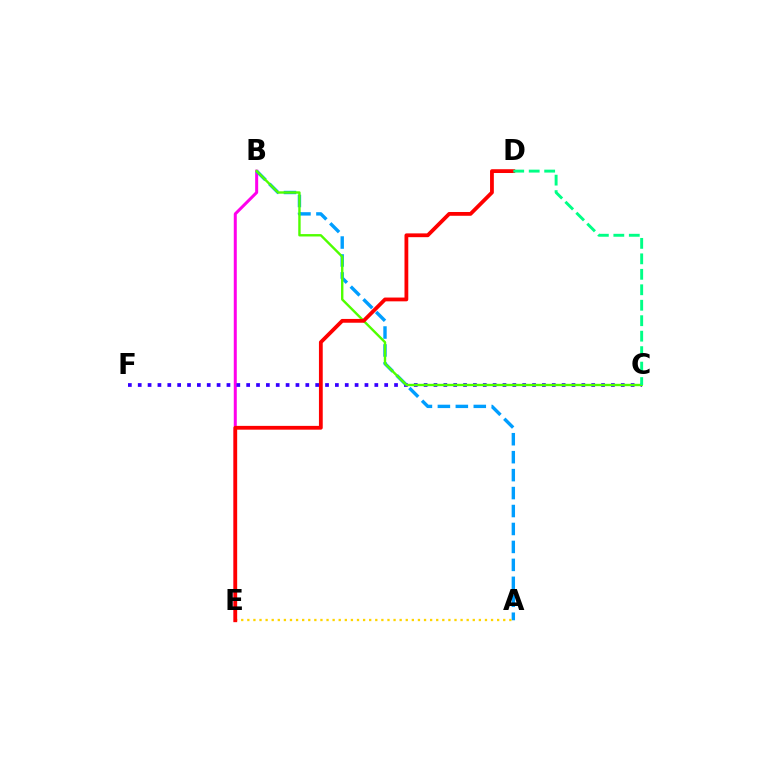{('B', 'E'): [{'color': '#ff00ed', 'line_style': 'solid', 'thickness': 2.17}], ('C', 'F'): [{'color': '#3700ff', 'line_style': 'dotted', 'thickness': 2.68}], ('A', 'B'): [{'color': '#009eff', 'line_style': 'dashed', 'thickness': 2.44}], ('A', 'E'): [{'color': '#ffd500', 'line_style': 'dotted', 'thickness': 1.66}], ('B', 'C'): [{'color': '#4fff00', 'line_style': 'solid', 'thickness': 1.72}], ('D', 'E'): [{'color': '#ff0000', 'line_style': 'solid', 'thickness': 2.73}], ('C', 'D'): [{'color': '#00ff86', 'line_style': 'dashed', 'thickness': 2.1}]}